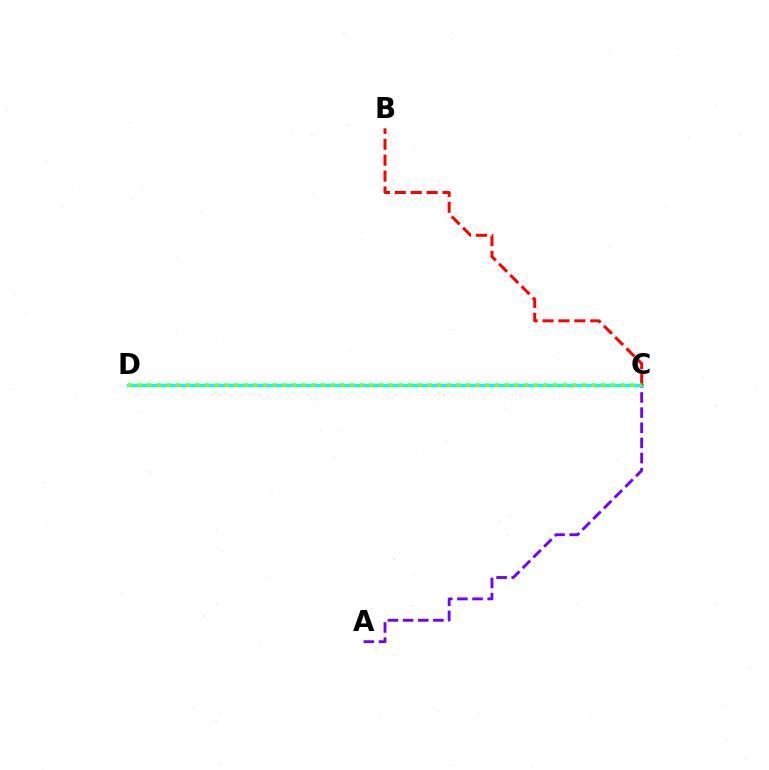{('A', 'C'): [{'color': '#7200ff', 'line_style': 'dashed', 'thickness': 2.06}], ('C', 'D'): [{'color': '#00fff6', 'line_style': 'solid', 'thickness': 2.4}, {'color': '#84ff00', 'line_style': 'dotted', 'thickness': 2.63}], ('B', 'C'): [{'color': '#ff0000', 'line_style': 'dashed', 'thickness': 2.16}]}